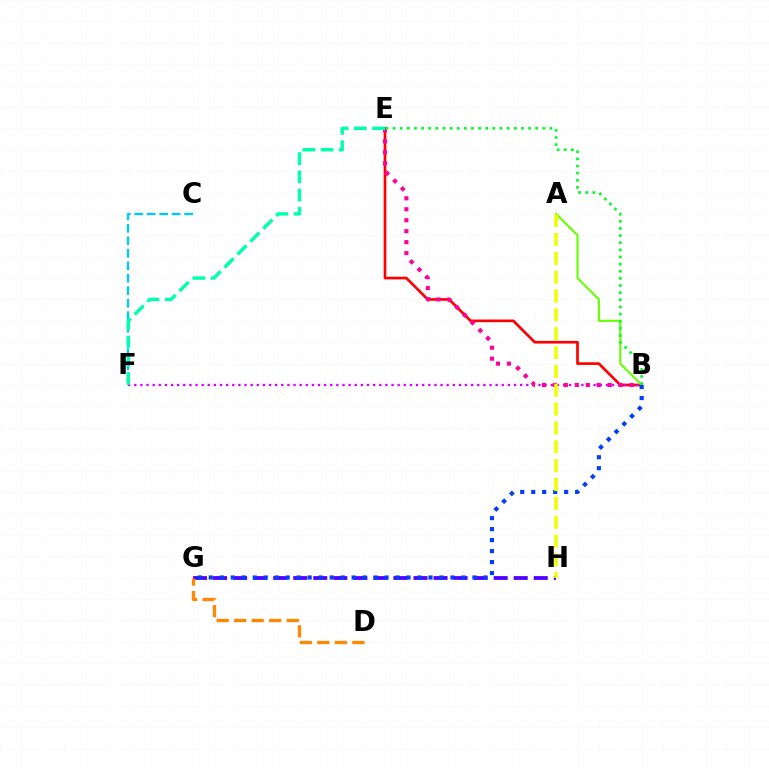{('B', 'E'): [{'color': '#ff0000', 'line_style': 'solid', 'thickness': 1.93}, {'color': '#ff00a0', 'line_style': 'dotted', 'thickness': 2.98}, {'color': '#00ff27', 'line_style': 'dotted', 'thickness': 1.94}], ('B', 'F'): [{'color': '#d600ff', 'line_style': 'dotted', 'thickness': 1.66}], ('G', 'H'): [{'color': '#4f00ff', 'line_style': 'dashed', 'thickness': 2.72}], ('A', 'B'): [{'color': '#66ff00', 'line_style': 'solid', 'thickness': 1.51}], ('B', 'G'): [{'color': '#003fff', 'line_style': 'dotted', 'thickness': 2.98}], ('D', 'G'): [{'color': '#ff8800', 'line_style': 'dashed', 'thickness': 2.38}], ('C', 'F'): [{'color': '#00c7ff', 'line_style': 'dashed', 'thickness': 1.7}], ('E', 'F'): [{'color': '#00ffaf', 'line_style': 'dashed', 'thickness': 2.48}], ('A', 'H'): [{'color': '#eeff00', 'line_style': 'dashed', 'thickness': 2.56}]}